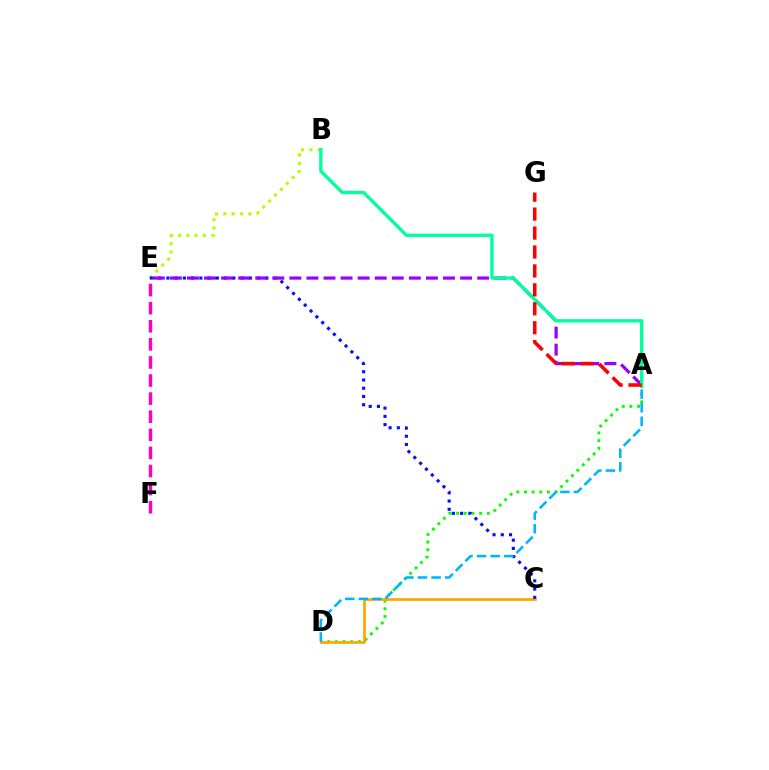{('A', 'D'): [{'color': '#08ff00', 'line_style': 'dotted', 'thickness': 2.08}, {'color': '#00b5ff', 'line_style': 'dashed', 'thickness': 1.85}], ('B', 'E'): [{'color': '#b3ff00', 'line_style': 'dotted', 'thickness': 2.27}], ('C', 'D'): [{'color': '#ffa500', 'line_style': 'solid', 'thickness': 1.96}], ('E', 'F'): [{'color': '#ff00bd', 'line_style': 'dashed', 'thickness': 2.46}], ('C', 'E'): [{'color': '#0010ff', 'line_style': 'dotted', 'thickness': 2.24}], ('A', 'E'): [{'color': '#9b00ff', 'line_style': 'dashed', 'thickness': 2.32}], ('A', 'B'): [{'color': '#00ff9d', 'line_style': 'solid', 'thickness': 2.4}], ('A', 'G'): [{'color': '#ff0000', 'line_style': 'dashed', 'thickness': 2.57}]}